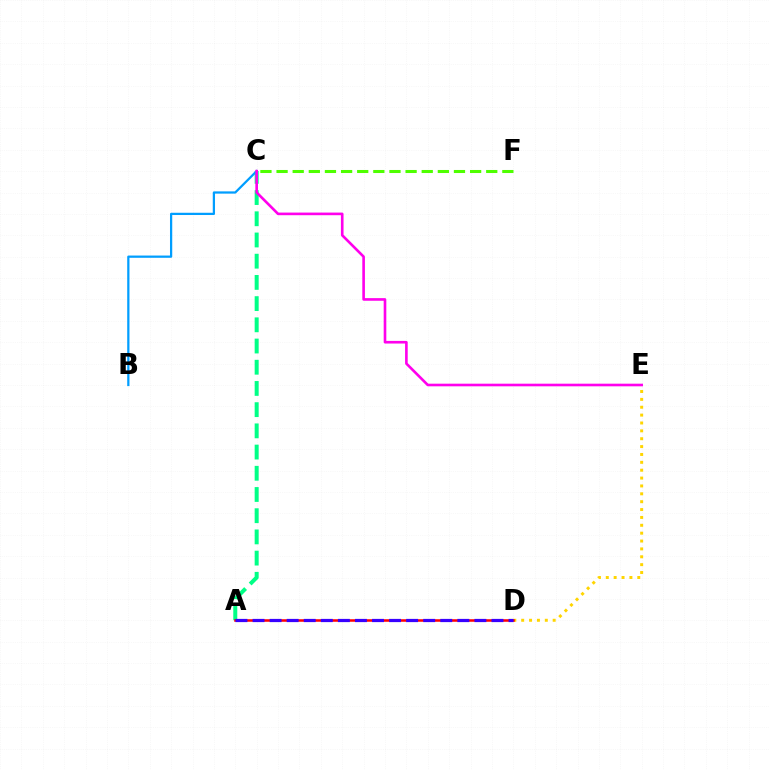{('A', 'C'): [{'color': '#00ff86', 'line_style': 'dashed', 'thickness': 2.88}], ('D', 'E'): [{'color': '#ffd500', 'line_style': 'dotted', 'thickness': 2.14}], ('B', 'C'): [{'color': '#009eff', 'line_style': 'solid', 'thickness': 1.62}], ('C', 'F'): [{'color': '#4fff00', 'line_style': 'dashed', 'thickness': 2.19}], ('A', 'D'): [{'color': '#ff0000', 'line_style': 'solid', 'thickness': 1.82}, {'color': '#3700ff', 'line_style': 'dashed', 'thickness': 2.32}], ('C', 'E'): [{'color': '#ff00ed', 'line_style': 'solid', 'thickness': 1.89}]}